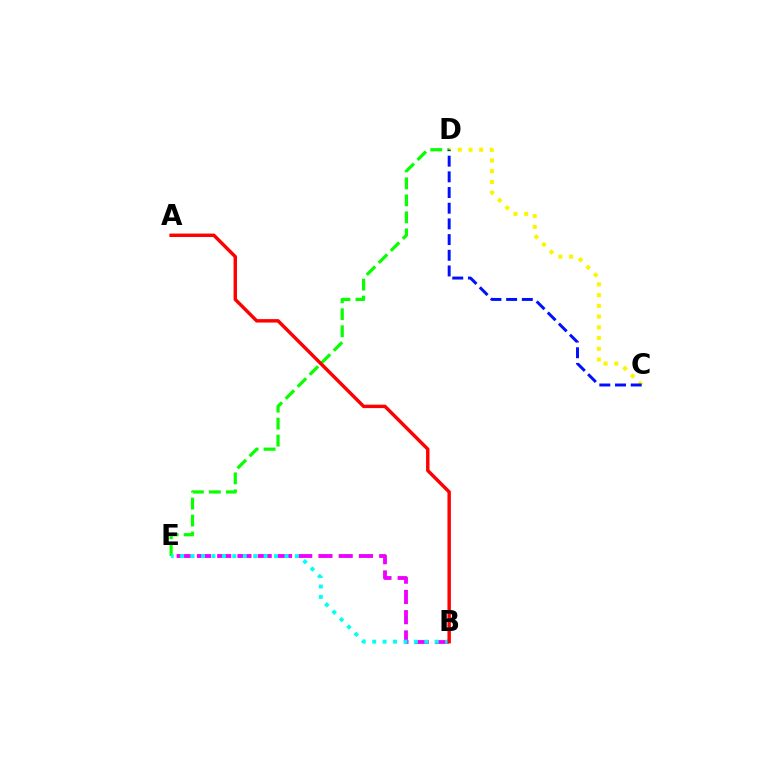{('B', 'E'): [{'color': '#ee00ff', 'line_style': 'dashed', 'thickness': 2.75}, {'color': '#00fff6', 'line_style': 'dotted', 'thickness': 2.83}], ('C', 'D'): [{'color': '#fcf500', 'line_style': 'dotted', 'thickness': 2.92}, {'color': '#0010ff', 'line_style': 'dashed', 'thickness': 2.13}], ('D', 'E'): [{'color': '#08ff00', 'line_style': 'dashed', 'thickness': 2.31}], ('A', 'B'): [{'color': '#ff0000', 'line_style': 'solid', 'thickness': 2.47}]}